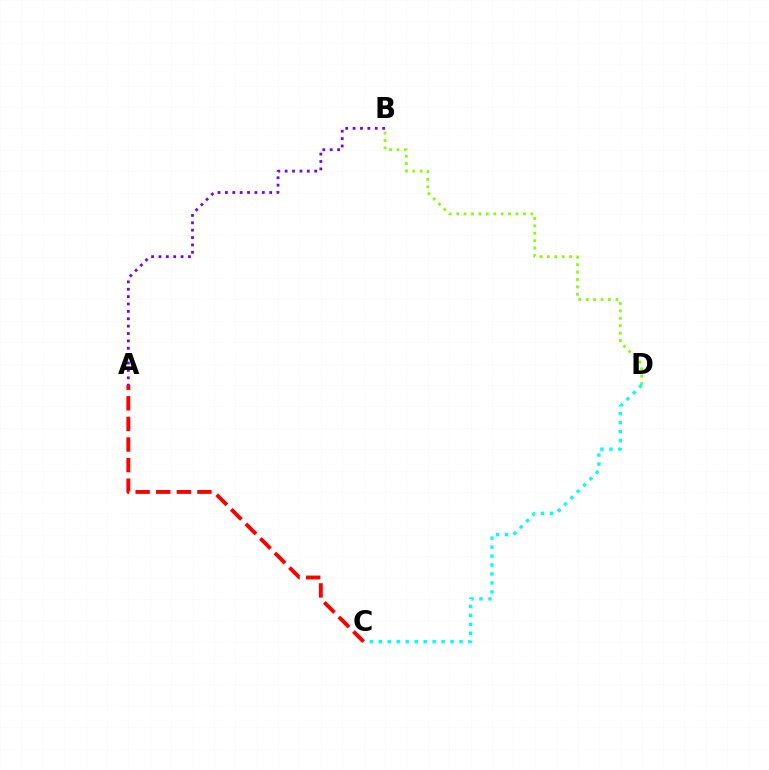{('B', 'D'): [{'color': '#84ff00', 'line_style': 'dotted', 'thickness': 2.02}], ('C', 'D'): [{'color': '#00fff6', 'line_style': 'dotted', 'thickness': 2.44}], ('A', 'B'): [{'color': '#7200ff', 'line_style': 'dotted', 'thickness': 2.01}], ('A', 'C'): [{'color': '#ff0000', 'line_style': 'dashed', 'thickness': 2.8}]}